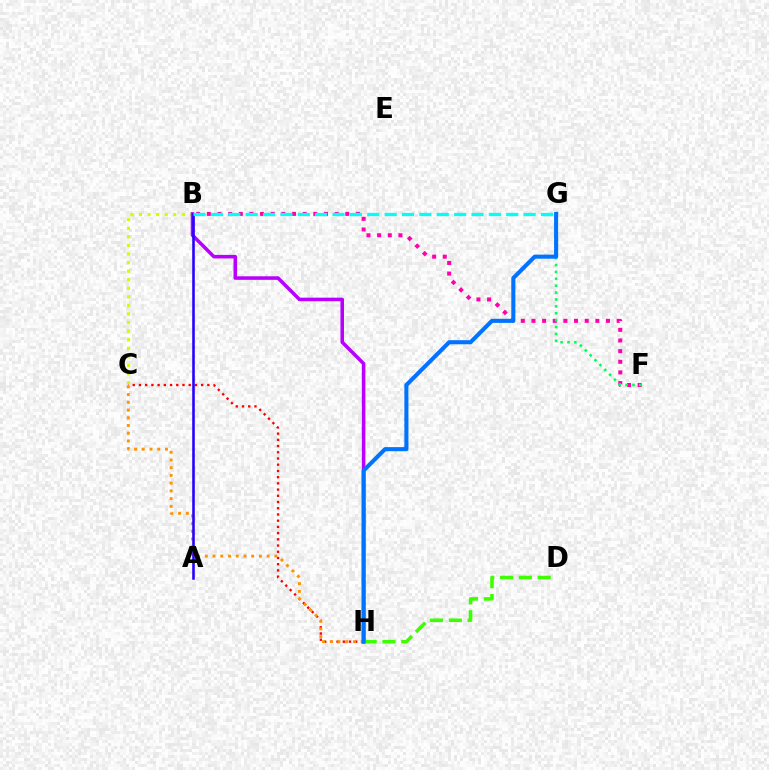{('B', 'C'): [{'color': '#d1ff00', 'line_style': 'dotted', 'thickness': 2.33}], ('B', 'H'): [{'color': '#b900ff', 'line_style': 'solid', 'thickness': 2.56}], ('C', 'H'): [{'color': '#ff0000', 'line_style': 'dotted', 'thickness': 1.69}, {'color': '#ff9400', 'line_style': 'dotted', 'thickness': 2.1}], ('B', 'F'): [{'color': '#ff00ac', 'line_style': 'dotted', 'thickness': 2.89}], ('F', 'G'): [{'color': '#00ff5c', 'line_style': 'dotted', 'thickness': 1.87}], ('D', 'H'): [{'color': '#3dff00', 'line_style': 'dashed', 'thickness': 2.55}], ('G', 'H'): [{'color': '#0074ff', 'line_style': 'solid', 'thickness': 2.94}], ('A', 'B'): [{'color': '#2500ff', 'line_style': 'solid', 'thickness': 1.85}], ('B', 'G'): [{'color': '#00fff6', 'line_style': 'dashed', 'thickness': 2.36}]}